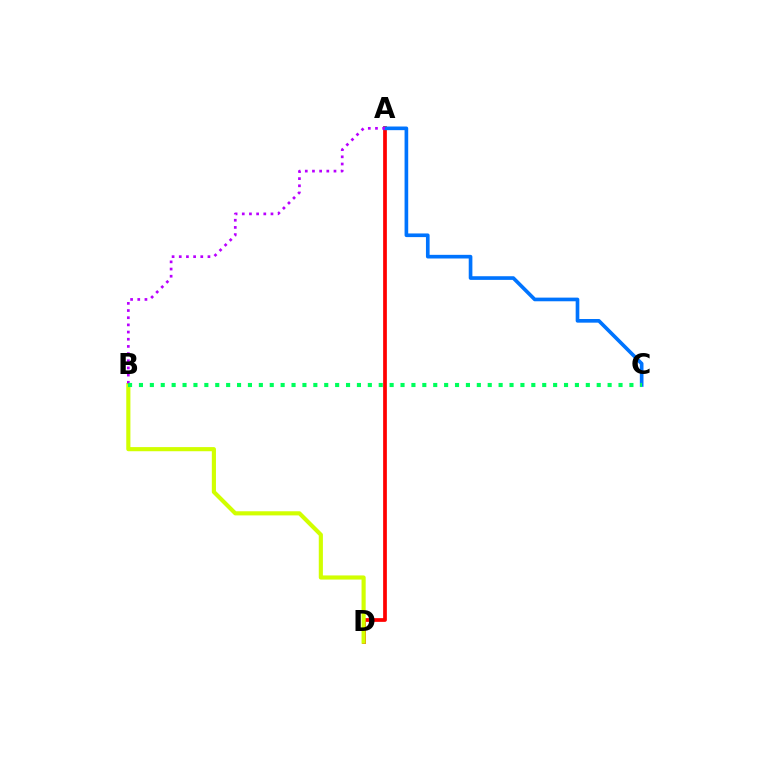{('A', 'D'): [{'color': '#ff0000', 'line_style': 'solid', 'thickness': 2.69}], ('B', 'D'): [{'color': '#d1ff00', 'line_style': 'solid', 'thickness': 2.98}], ('A', 'C'): [{'color': '#0074ff', 'line_style': 'solid', 'thickness': 2.63}], ('A', 'B'): [{'color': '#b900ff', 'line_style': 'dotted', 'thickness': 1.95}], ('B', 'C'): [{'color': '#00ff5c', 'line_style': 'dotted', 'thickness': 2.96}]}